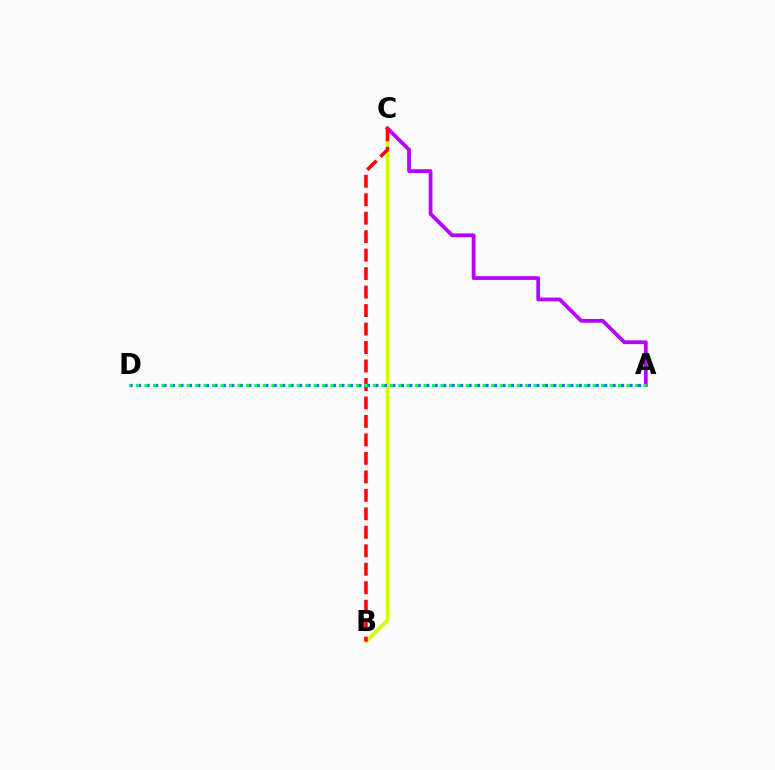{('B', 'C'): [{'color': '#d1ff00', 'line_style': 'solid', 'thickness': 2.6}, {'color': '#ff0000', 'line_style': 'dashed', 'thickness': 2.51}], ('A', 'C'): [{'color': '#b900ff', 'line_style': 'solid', 'thickness': 2.72}], ('A', 'D'): [{'color': '#0074ff', 'line_style': 'dotted', 'thickness': 2.3}, {'color': '#00ff5c', 'line_style': 'dotted', 'thickness': 2.3}]}